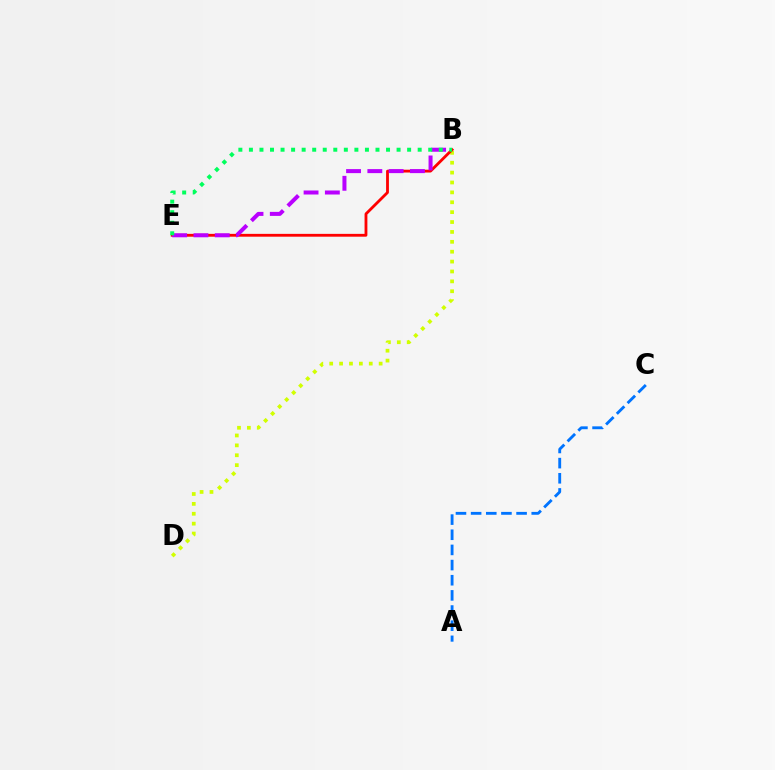{('B', 'D'): [{'color': '#d1ff00', 'line_style': 'dotted', 'thickness': 2.69}], ('A', 'C'): [{'color': '#0074ff', 'line_style': 'dashed', 'thickness': 2.06}], ('B', 'E'): [{'color': '#ff0000', 'line_style': 'solid', 'thickness': 2.03}, {'color': '#b900ff', 'line_style': 'dashed', 'thickness': 2.89}, {'color': '#00ff5c', 'line_style': 'dotted', 'thickness': 2.87}]}